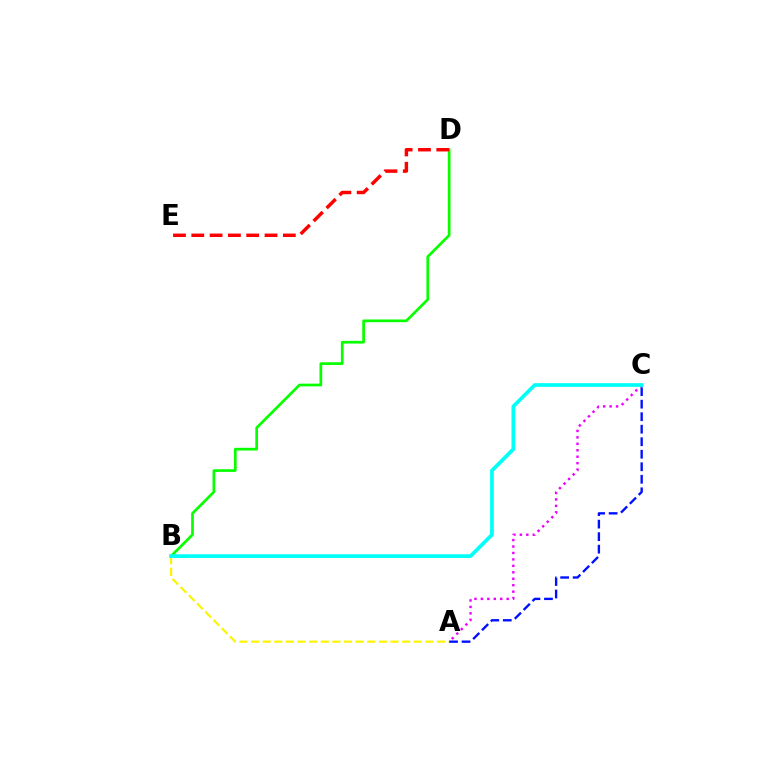{('A', 'C'): [{'color': '#ee00ff', 'line_style': 'dotted', 'thickness': 1.75}, {'color': '#0010ff', 'line_style': 'dashed', 'thickness': 1.7}], ('A', 'B'): [{'color': '#fcf500', 'line_style': 'dashed', 'thickness': 1.58}], ('B', 'D'): [{'color': '#08ff00', 'line_style': 'solid', 'thickness': 1.95}], ('D', 'E'): [{'color': '#ff0000', 'line_style': 'dashed', 'thickness': 2.49}], ('B', 'C'): [{'color': '#00fff6', 'line_style': 'solid', 'thickness': 2.66}]}